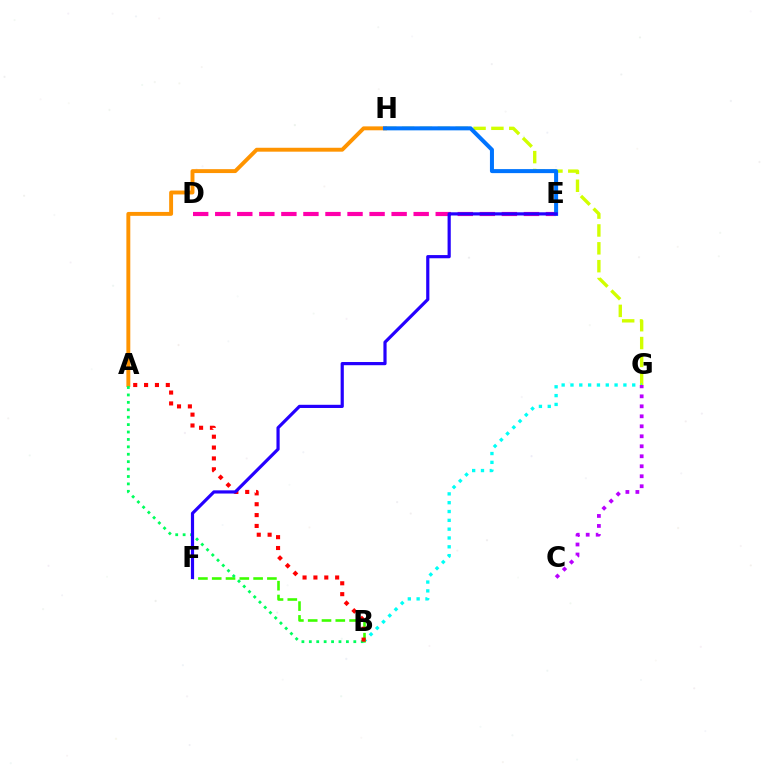{('G', 'H'): [{'color': '#d1ff00', 'line_style': 'dashed', 'thickness': 2.43}], ('B', 'G'): [{'color': '#00fff6', 'line_style': 'dotted', 'thickness': 2.4}], ('B', 'F'): [{'color': '#3dff00', 'line_style': 'dashed', 'thickness': 1.87}], ('A', 'H'): [{'color': '#ff9400', 'line_style': 'solid', 'thickness': 2.81}], ('D', 'E'): [{'color': '#ff00ac', 'line_style': 'dashed', 'thickness': 3.0}], ('A', 'B'): [{'color': '#00ff5c', 'line_style': 'dotted', 'thickness': 2.01}, {'color': '#ff0000', 'line_style': 'dotted', 'thickness': 2.95}], ('E', 'H'): [{'color': '#0074ff', 'line_style': 'solid', 'thickness': 2.89}], ('C', 'G'): [{'color': '#b900ff', 'line_style': 'dotted', 'thickness': 2.71}], ('E', 'F'): [{'color': '#2500ff', 'line_style': 'solid', 'thickness': 2.3}]}